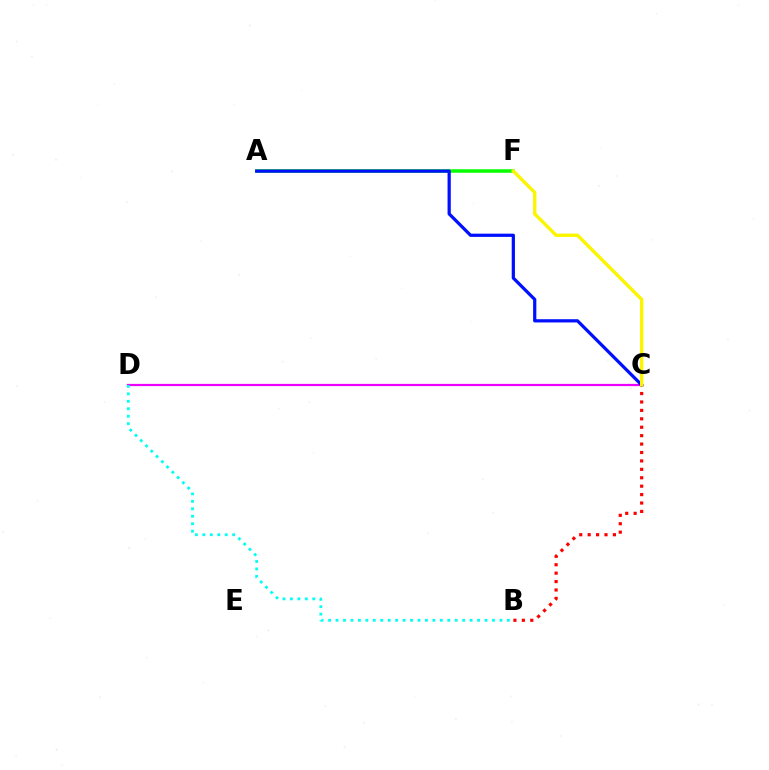{('C', 'D'): [{'color': '#ee00ff', 'line_style': 'solid', 'thickness': 1.6}], ('B', 'C'): [{'color': '#ff0000', 'line_style': 'dotted', 'thickness': 2.29}], ('A', 'F'): [{'color': '#08ff00', 'line_style': 'solid', 'thickness': 2.53}], ('A', 'C'): [{'color': '#0010ff', 'line_style': 'solid', 'thickness': 2.33}], ('C', 'F'): [{'color': '#fcf500', 'line_style': 'solid', 'thickness': 2.41}], ('B', 'D'): [{'color': '#00fff6', 'line_style': 'dotted', 'thickness': 2.02}]}